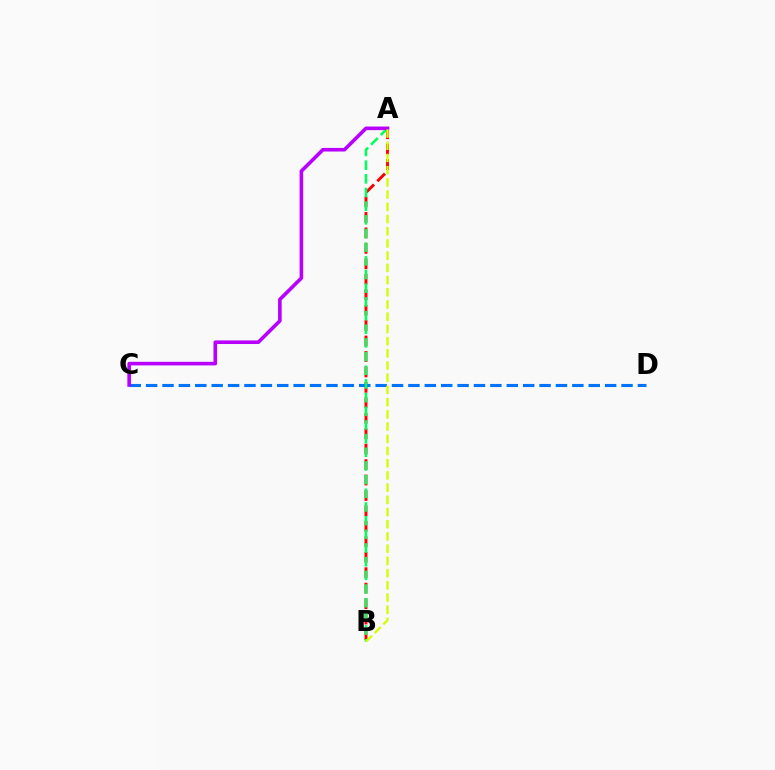{('A', 'B'): [{'color': '#ff0000', 'line_style': 'dashed', 'thickness': 2.1}, {'color': '#00ff5c', 'line_style': 'dashed', 'thickness': 1.86}, {'color': '#d1ff00', 'line_style': 'dashed', 'thickness': 1.66}], ('C', 'D'): [{'color': '#0074ff', 'line_style': 'dashed', 'thickness': 2.23}], ('A', 'C'): [{'color': '#b900ff', 'line_style': 'solid', 'thickness': 2.59}]}